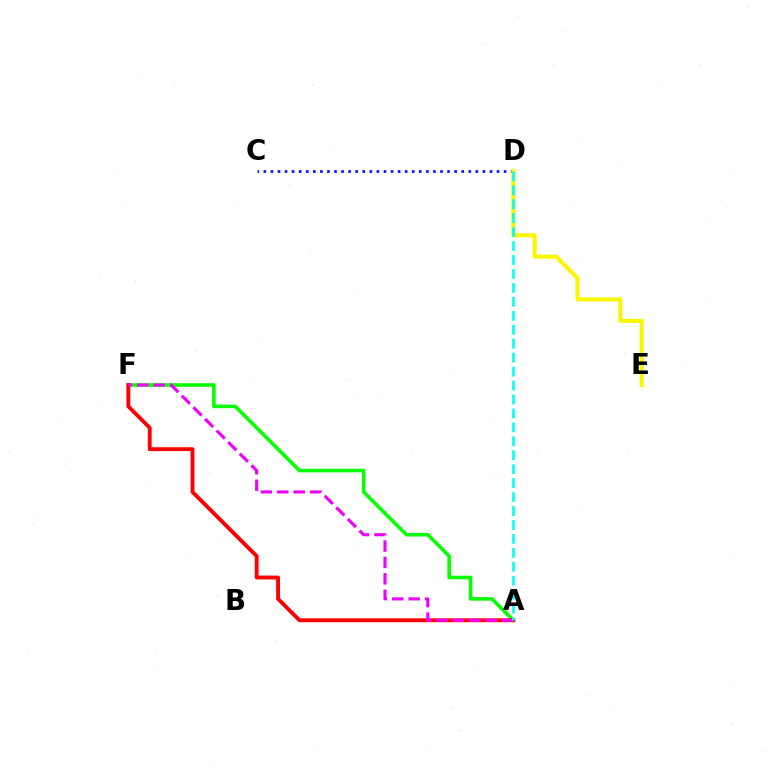{('C', 'D'): [{'color': '#0010ff', 'line_style': 'dotted', 'thickness': 1.92}], ('D', 'E'): [{'color': '#fcf500', 'line_style': 'solid', 'thickness': 2.92}], ('A', 'F'): [{'color': '#08ff00', 'line_style': 'solid', 'thickness': 2.57}, {'color': '#ff0000', 'line_style': 'solid', 'thickness': 2.79}, {'color': '#ee00ff', 'line_style': 'dashed', 'thickness': 2.23}], ('A', 'D'): [{'color': '#00fff6', 'line_style': 'dashed', 'thickness': 1.89}]}